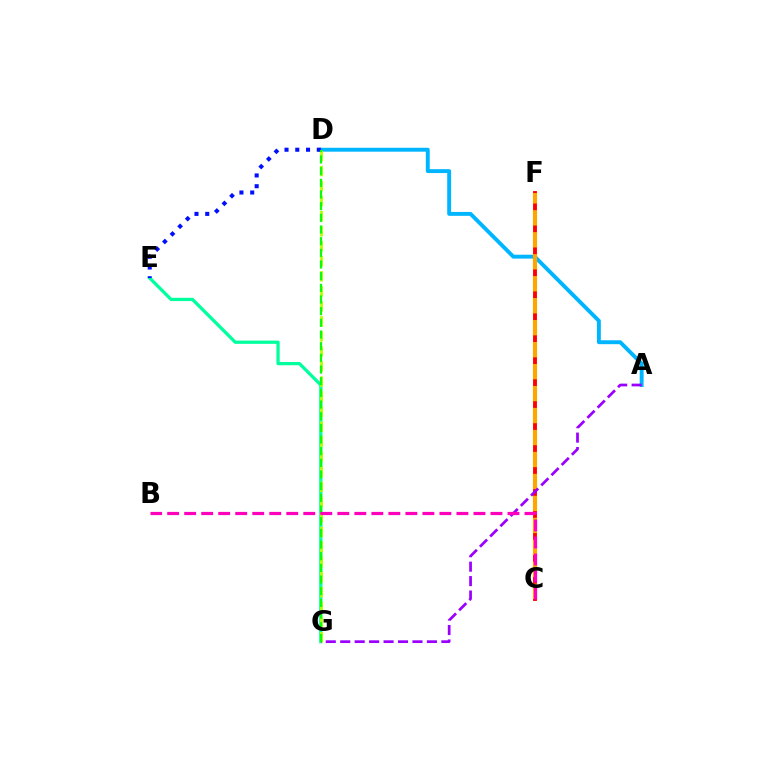{('E', 'G'): [{'color': '#00ff9d', 'line_style': 'solid', 'thickness': 2.34}], ('A', 'D'): [{'color': '#00b5ff', 'line_style': 'solid', 'thickness': 2.81}], ('D', 'G'): [{'color': '#b3ff00', 'line_style': 'dashed', 'thickness': 2.04}, {'color': '#08ff00', 'line_style': 'dashed', 'thickness': 1.59}], ('C', 'F'): [{'color': '#ff0000', 'line_style': 'solid', 'thickness': 2.79}, {'color': '#ffa500', 'line_style': 'dashed', 'thickness': 2.98}], ('D', 'E'): [{'color': '#0010ff', 'line_style': 'dotted', 'thickness': 2.92}], ('A', 'G'): [{'color': '#9b00ff', 'line_style': 'dashed', 'thickness': 1.96}], ('B', 'C'): [{'color': '#ff00bd', 'line_style': 'dashed', 'thickness': 2.31}]}